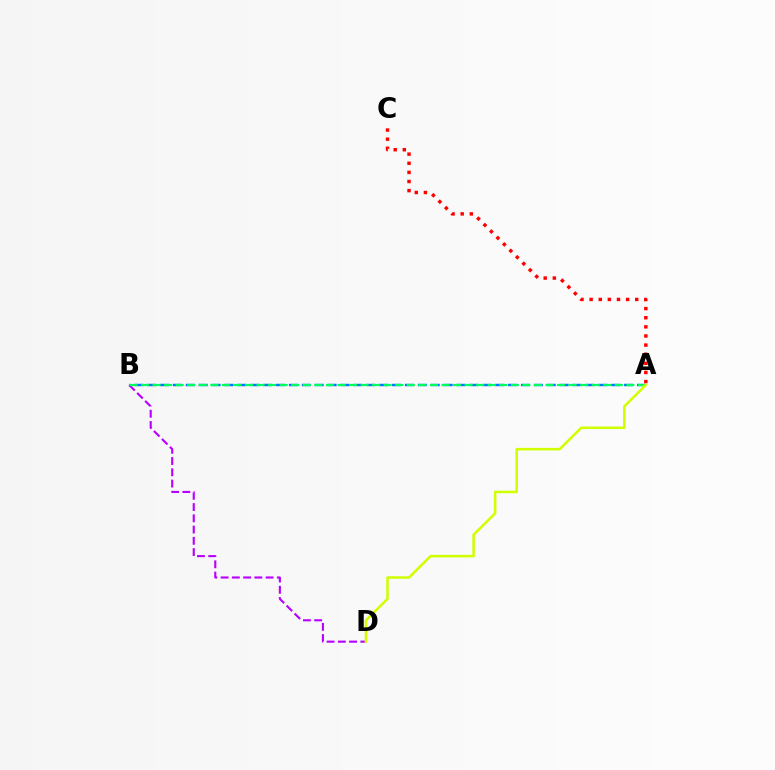{('A', 'B'): [{'color': '#0074ff', 'line_style': 'dashed', 'thickness': 1.75}, {'color': '#00ff5c', 'line_style': 'dashed', 'thickness': 1.57}], ('B', 'D'): [{'color': '#b900ff', 'line_style': 'dashed', 'thickness': 1.53}], ('A', 'C'): [{'color': '#ff0000', 'line_style': 'dotted', 'thickness': 2.48}], ('A', 'D'): [{'color': '#d1ff00', 'line_style': 'solid', 'thickness': 1.83}]}